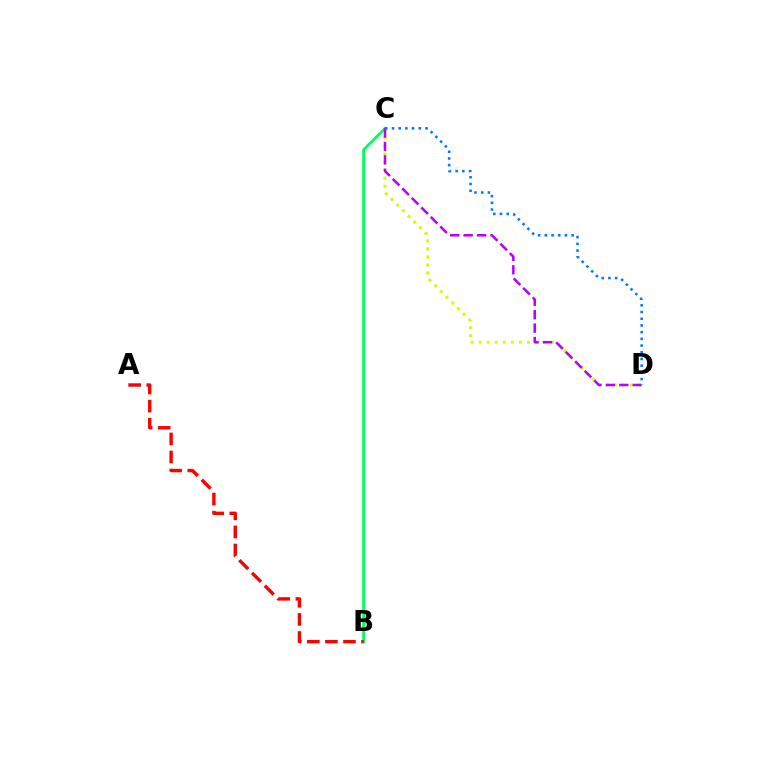{('C', 'D'): [{'color': '#d1ff00', 'line_style': 'dotted', 'thickness': 2.19}, {'color': '#b900ff', 'line_style': 'dashed', 'thickness': 1.83}, {'color': '#0074ff', 'line_style': 'dotted', 'thickness': 1.82}], ('B', 'C'): [{'color': '#00ff5c', 'line_style': 'solid', 'thickness': 2.0}], ('A', 'B'): [{'color': '#ff0000', 'line_style': 'dashed', 'thickness': 2.46}]}